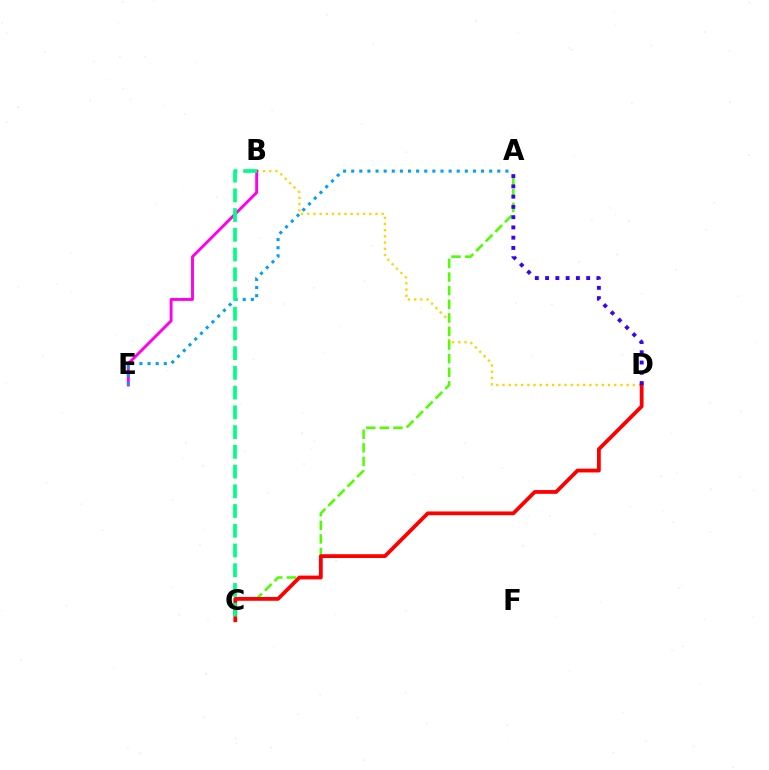{('B', 'D'): [{'color': '#ffd500', 'line_style': 'dotted', 'thickness': 1.69}], ('B', 'E'): [{'color': '#ff00ed', 'line_style': 'solid', 'thickness': 2.09}], ('A', 'E'): [{'color': '#009eff', 'line_style': 'dotted', 'thickness': 2.21}], ('A', 'C'): [{'color': '#4fff00', 'line_style': 'dashed', 'thickness': 1.85}], ('C', 'D'): [{'color': '#ff0000', 'line_style': 'solid', 'thickness': 2.72}], ('B', 'C'): [{'color': '#00ff86', 'line_style': 'dashed', 'thickness': 2.68}], ('A', 'D'): [{'color': '#3700ff', 'line_style': 'dotted', 'thickness': 2.79}]}